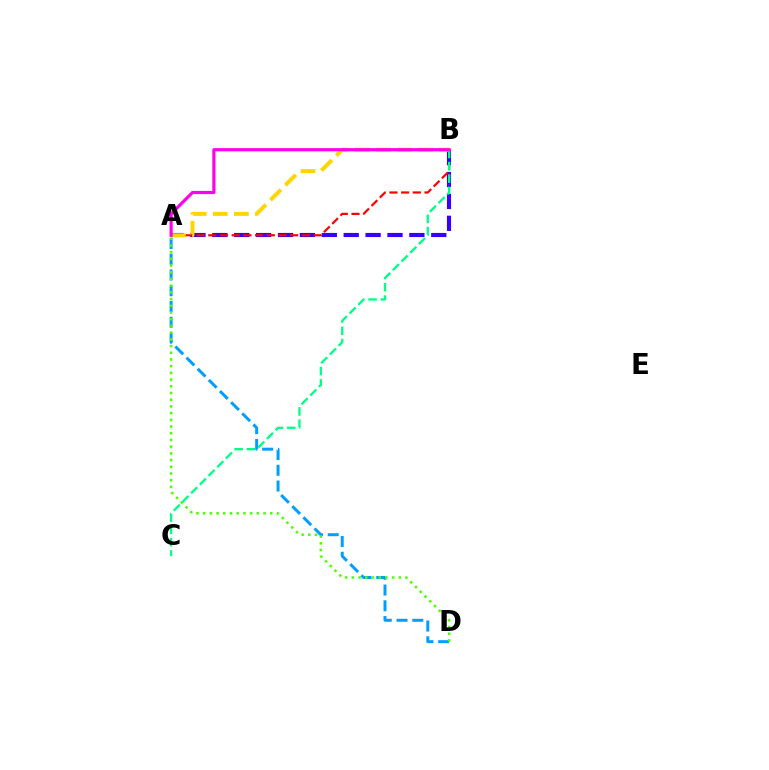{('A', 'B'): [{'color': '#3700ff', 'line_style': 'dashed', 'thickness': 2.97}, {'color': '#ff0000', 'line_style': 'dashed', 'thickness': 1.59}, {'color': '#ffd500', 'line_style': 'dashed', 'thickness': 2.86}, {'color': '#ff00ed', 'line_style': 'solid', 'thickness': 2.29}], ('A', 'D'): [{'color': '#009eff', 'line_style': 'dashed', 'thickness': 2.14}, {'color': '#4fff00', 'line_style': 'dotted', 'thickness': 1.82}], ('B', 'C'): [{'color': '#00ff86', 'line_style': 'dashed', 'thickness': 1.67}]}